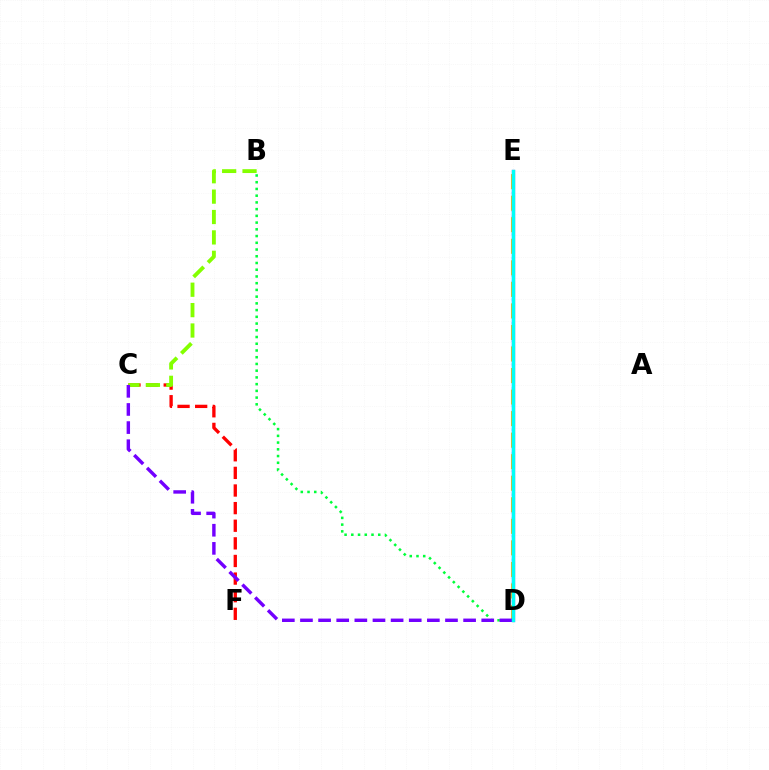{('B', 'D'): [{'color': '#00ff39', 'line_style': 'dotted', 'thickness': 1.83}], ('D', 'E'): [{'color': '#004bff', 'line_style': 'dotted', 'thickness': 1.61}, {'color': '#ffbd00', 'line_style': 'dashed', 'thickness': 2.93}, {'color': '#ff00cf', 'line_style': 'solid', 'thickness': 2.32}, {'color': '#00fff6', 'line_style': 'solid', 'thickness': 2.48}], ('C', 'F'): [{'color': '#ff0000', 'line_style': 'dashed', 'thickness': 2.39}], ('B', 'C'): [{'color': '#84ff00', 'line_style': 'dashed', 'thickness': 2.77}], ('C', 'D'): [{'color': '#7200ff', 'line_style': 'dashed', 'thickness': 2.46}]}